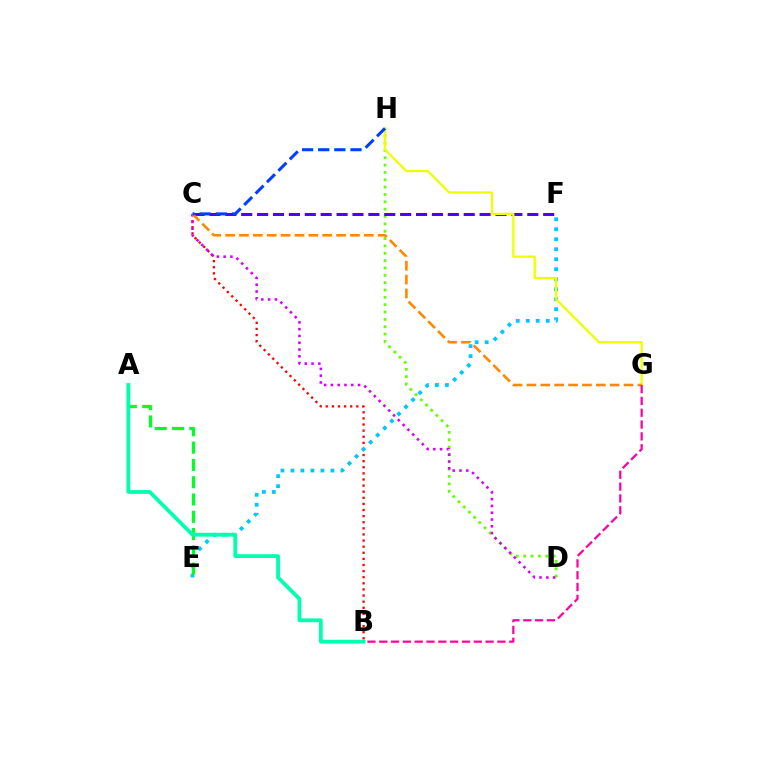{('D', 'H'): [{'color': '#66ff00', 'line_style': 'dotted', 'thickness': 2.0}], ('B', 'C'): [{'color': '#ff0000', 'line_style': 'dotted', 'thickness': 1.66}], ('C', 'F'): [{'color': '#4f00ff', 'line_style': 'dashed', 'thickness': 2.16}], ('C', 'D'): [{'color': '#d600ff', 'line_style': 'dotted', 'thickness': 1.85}], ('E', 'F'): [{'color': '#00c7ff', 'line_style': 'dotted', 'thickness': 2.72}], ('G', 'H'): [{'color': '#eeff00', 'line_style': 'solid', 'thickness': 1.66}], ('C', 'G'): [{'color': '#ff8800', 'line_style': 'dashed', 'thickness': 1.88}], ('C', 'H'): [{'color': '#003fff', 'line_style': 'dashed', 'thickness': 2.19}], ('A', 'E'): [{'color': '#00ff27', 'line_style': 'dashed', 'thickness': 2.35}], ('A', 'B'): [{'color': '#00ffaf', 'line_style': 'solid', 'thickness': 2.72}], ('B', 'G'): [{'color': '#ff00a0', 'line_style': 'dashed', 'thickness': 1.61}]}